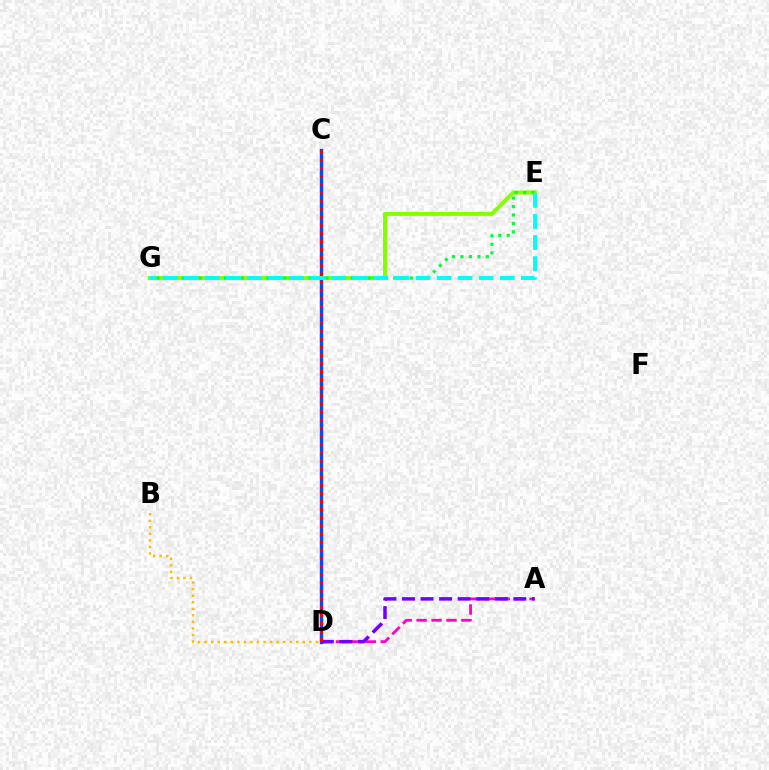{('E', 'G'): [{'color': '#84ff00', 'line_style': 'solid', 'thickness': 2.9}, {'color': '#00ff39', 'line_style': 'dotted', 'thickness': 2.3}, {'color': '#00fff6', 'line_style': 'dashed', 'thickness': 2.86}], ('C', 'D'): [{'color': '#004bff', 'line_style': 'solid', 'thickness': 2.43}, {'color': '#ff0000', 'line_style': 'dotted', 'thickness': 2.21}], ('A', 'D'): [{'color': '#ff00cf', 'line_style': 'dashed', 'thickness': 2.03}, {'color': '#7200ff', 'line_style': 'dashed', 'thickness': 2.52}], ('B', 'D'): [{'color': '#ffbd00', 'line_style': 'dotted', 'thickness': 1.78}]}